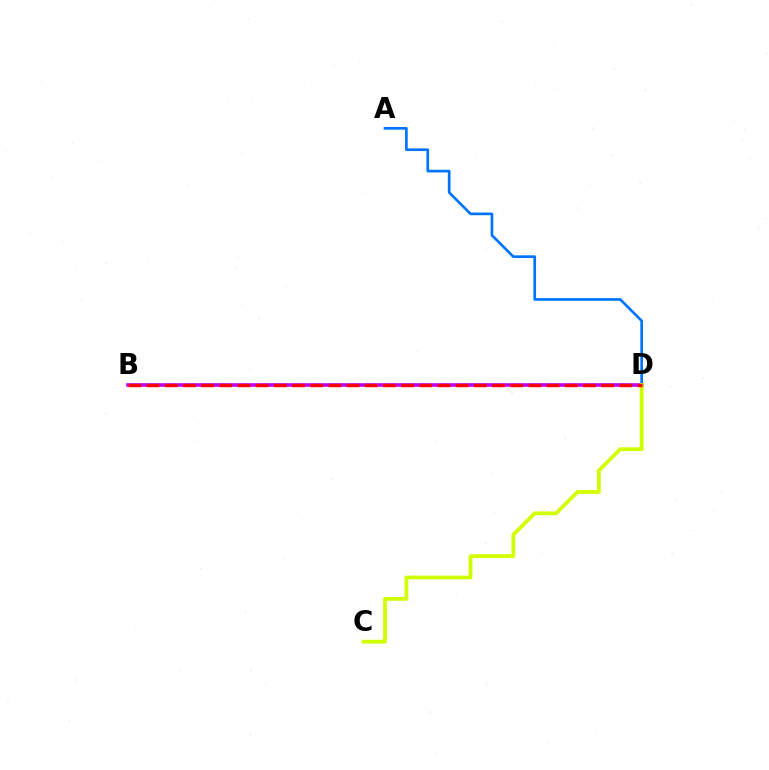{('B', 'D'): [{'color': '#00ff5c', 'line_style': 'dotted', 'thickness': 1.6}, {'color': '#b900ff', 'line_style': 'solid', 'thickness': 2.58}, {'color': '#ff0000', 'line_style': 'dashed', 'thickness': 2.47}], ('A', 'D'): [{'color': '#0074ff', 'line_style': 'solid', 'thickness': 1.93}], ('C', 'D'): [{'color': '#d1ff00', 'line_style': 'solid', 'thickness': 2.73}]}